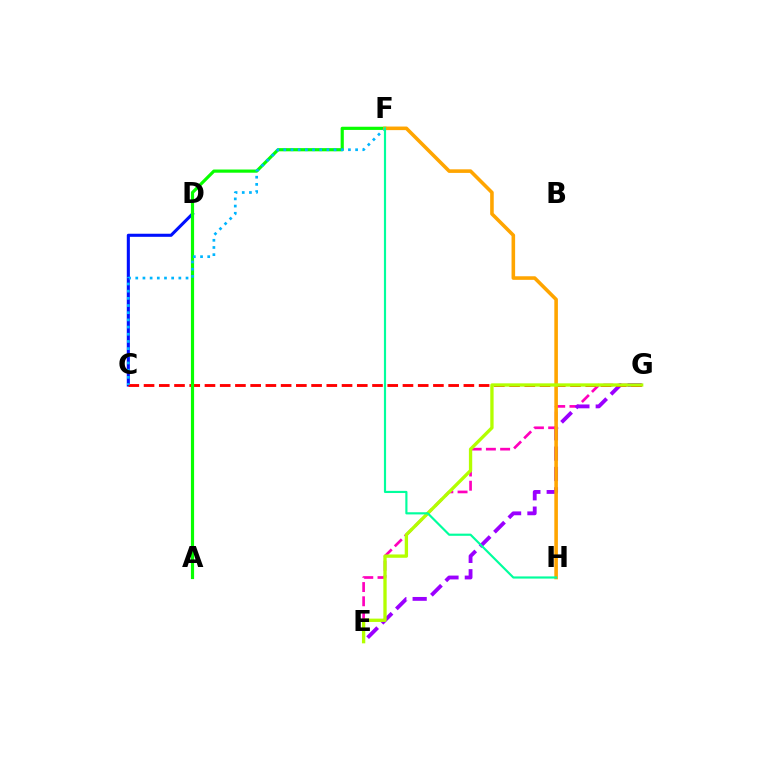{('E', 'G'): [{'color': '#ff00bd', 'line_style': 'dashed', 'thickness': 1.93}, {'color': '#9b00ff', 'line_style': 'dashed', 'thickness': 2.76}, {'color': '#b3ff00', 'line_style': 'solid', 'thickness': 2.39}], ('C', 'D'): [{'color': '#0010ff', 'line_style': 'solid', 'thickness': 2.22}], ('C', 'G'): [{'color': '#ff0000', 'line_style': 'dashed', 'thickness': 2.07}], ('A', 'F'): [{'color': '#08ff00', 'line_style': 'solid', 'thickness': 2.29}], ('C', 'F'): [{'color': '#00b5ff', 'line_style': 'dotted', 'thickness': 1.95}], ('F', 'H'): [{'color': '#ffa500', 'line_style': 'solid', 'thickness': 2.58}, {'color': '#00ff9d', 'line_style': 'solid', 'thickness': 1.56}]}